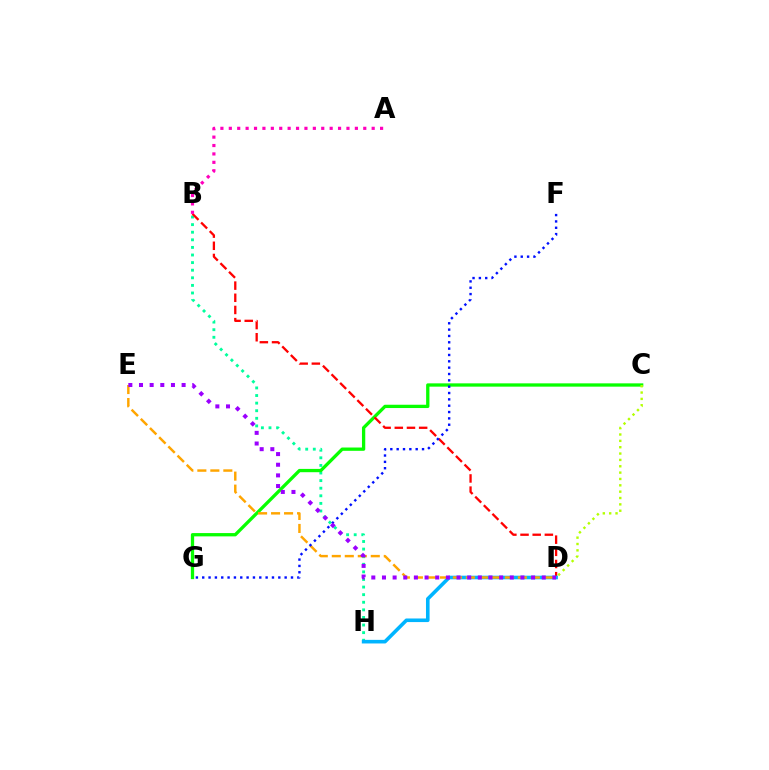{('B', 'H'): [{'color': '#00ff9d', 'line_style': 'dotted', 'thickness': 2.06}], ('C', 'G'): [{'color': '#08ff00', 'line_style': 'solid', 'thickness': 2.37}], ('B', 'D'): [{'color': '#ff0000', 'line_style': 'dashed', 'thickness': 1.65}], ('D', 'H'): [{'color': '#00b5ff', 'line_style': 'solid', 'thickness': 2.59}], ('C', 'D'): [{'color': '#b3ff00', 'line_style': 'dotted', 'thickness': 1.73}], ('D', 'E'): [{'color': '#ffa500', 'line_style': 'dashed', 'thickness': 1.77}, {'color': '#9b00ff', 'line_style': 'dotted', 'thickness': 2.89}], ('F', 'G'): [{'color': '#0010ff', 'line_style': 'dotted', 'thickness': 1.72}], ('A', 'B'): [{'color': '#ff00bd', 'line_style': 'dotted', 'thickness': 2.28}]}